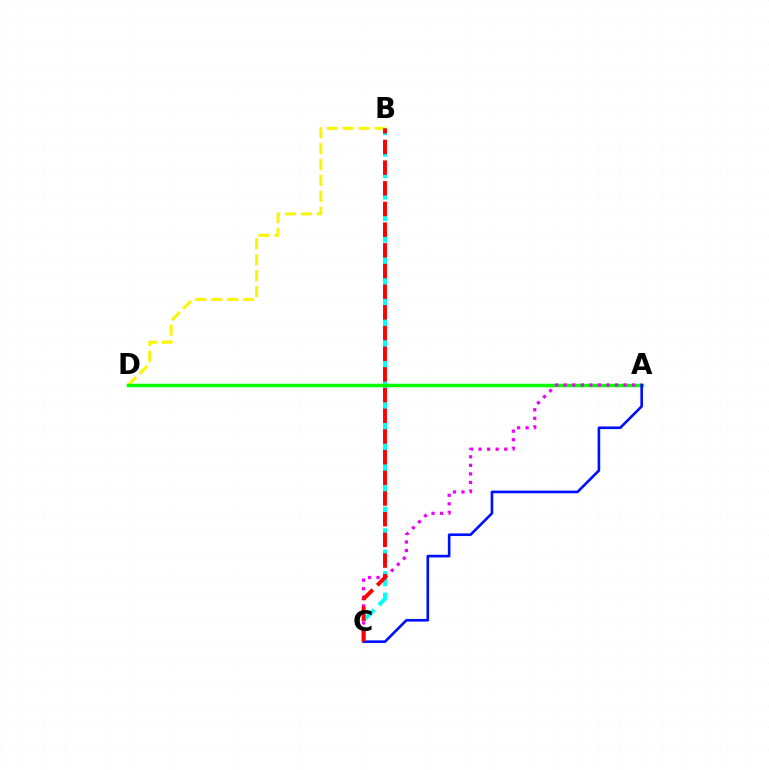{('B', 'C'): [{'color': '#00fff6', 'line_style': 'dashed', 'thickness': 2.92}, {'color': '#ff0000', 'line_style': 'dashed', 'thickness': 2.81}], ('B', 'D'): [{'color': '#fcf500', 'line_style': 'dashed', 'thickness': 2.16}], ('A', 'D'): [{'color': '#08ff00', 'line_style': 'solid', 'thickness': 2.51}], ('A', 'C'): [{'color': '#ee00ff', 'line_style': 'dotted', 'thickness': 2.32}, {'color': '#0010ff', 'line_style': 'solid', 'thickness': 1.9}]}